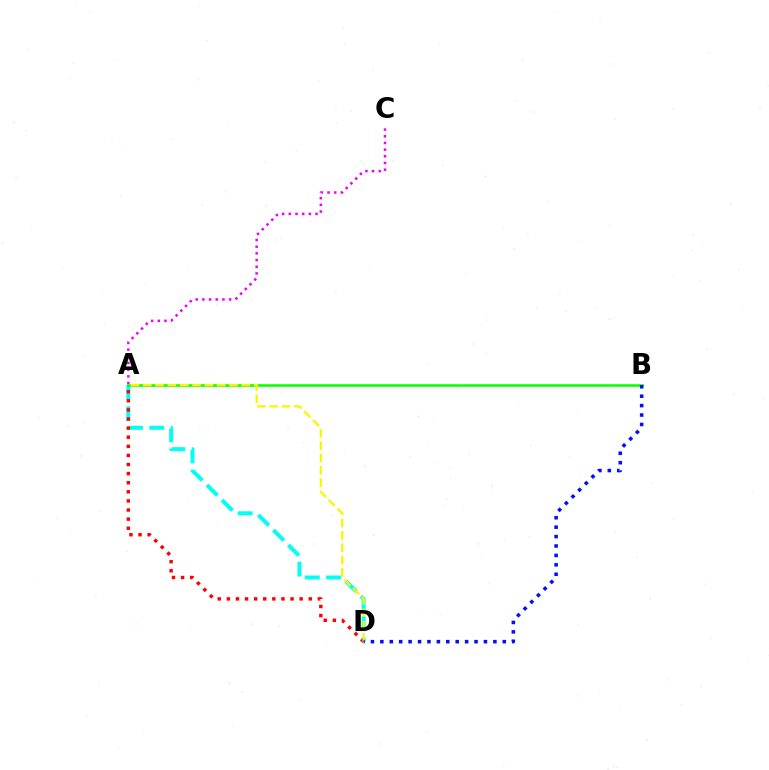{('A', 'D'): [{'color': '#00fff6', 'line_style': 'dashed', 'thickness': 2.89}, {'color': '#ff0000', 'line_style': 'dotted', 'thickness': 2.47}, {'color': '#fcf500', 'line_style': 'dashed', 'thickness': 1.67}], ('A', 'C'): [{'color': '#ee00ff', 'line_style': 'dotted', 'thickness': 1.81}], ('A', 'B'): [{'color': '#08ff00', 'line_style': 'solid', 'thickness': 1.82}], ('B', 'D'): [{'color': '#0010ff', 'line_style': 'dotted', 'thickness': 2.56}]}